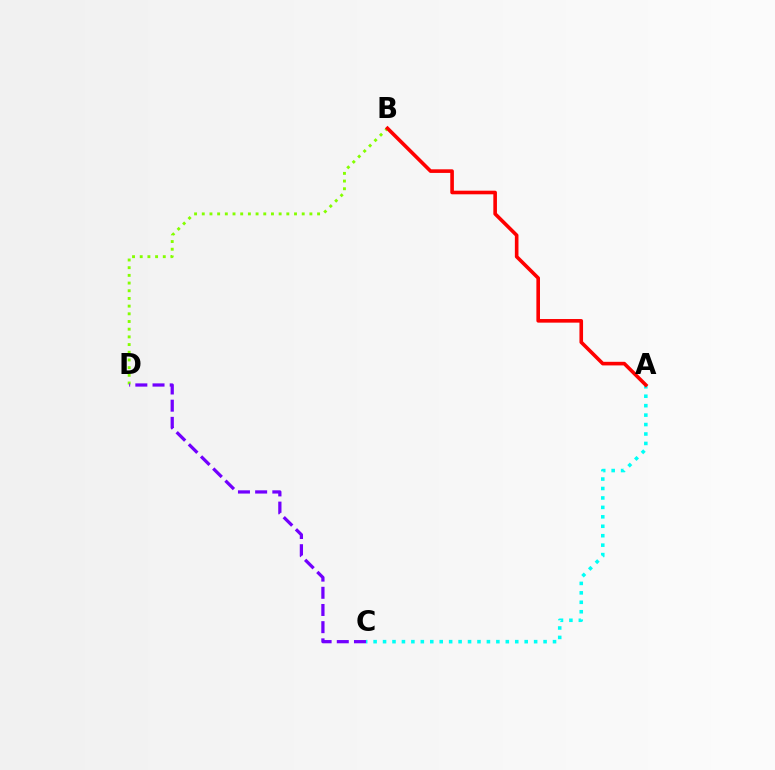{('A', 'C'): [{'color': '#00fff6', 'line_style': 'dotted', 'thickness': 2.57}], ('B', 'D'): [{'color': '#84ff00', 'line_style': 'dotted', 'thickness': 2.09}], ('A', 'B'): [{'color': '#ff0000', 'line_style': 'solid', 'thickness': 2.6}], ('C', 'D'): [{'color': '#7200ff', 'line_style': 'dashed', 'thickness': 2.33}]}